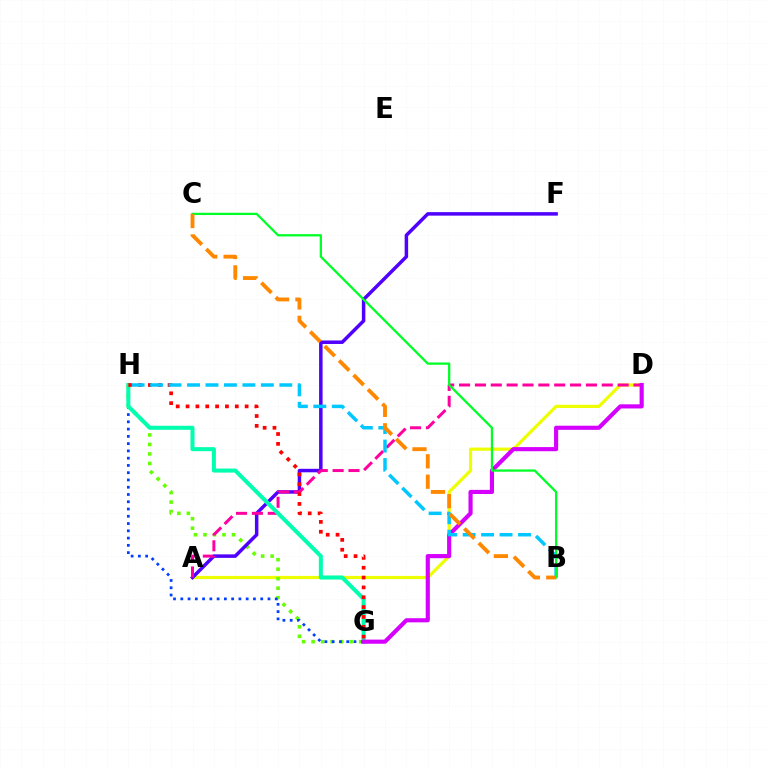{('A', 'D'): [{'color': '#eeff00', 'line_style': 'solid', 'thickness': 2.29}, {'color': '#ff00a0', 'line_style': 'dashed', 'thickness': 2.15}], ('G', 'H'): [{'color': '#66ff00', 'line_style': 'dotted', 'thickness': 2.58}, {'color': '#003fff', 'line_style': 'dotted', 'thickness': 1.97}, {'color': '#00ffaf', 'line_style': 'solid', 'thickness': 2.9}, {'color': '#ff0000', 'line_style': 'dotted', 'thickness': 2.67}], ('A', 'F'): [{'color': '#4f00ff', 'line_style': 'solid', 'thickness': 2.51}], ('D', 'G'): [{'color': '#d600ff', 'line_style': 'solid', 'thickness': 2.98}], ('B', 'H'): [{'color': '#00c7ff', 'line_style': 'dashed', 'thickness': 2.51}], ('B', 'C'): [{'color': '#00ff27', 'line_style': 'solid', 'thickness': 1.64}, {'color': '#ff8800', 'line_style': 'dashed', 'thickness': 2.77}]}